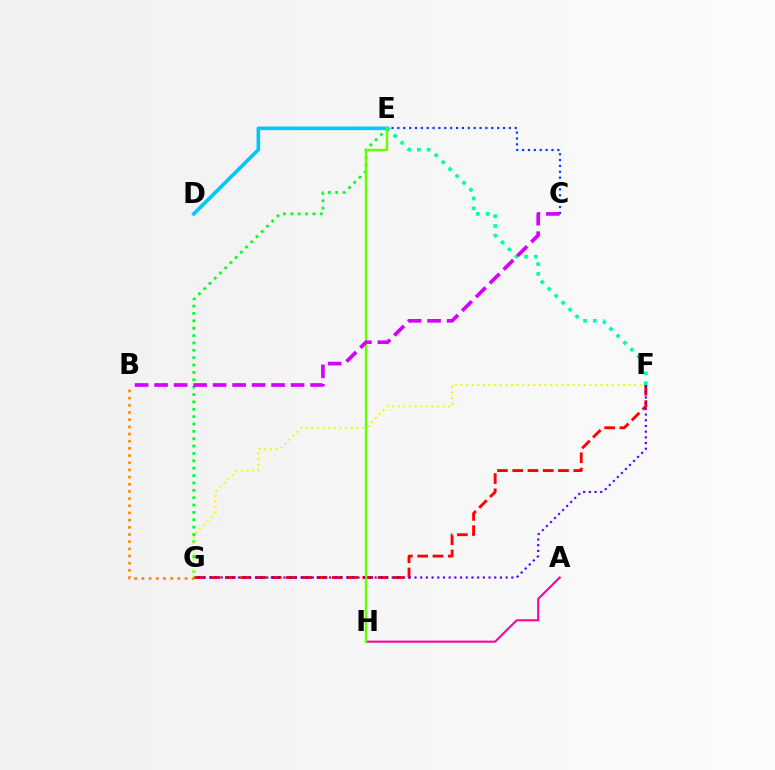{('F', 'G'): [{'color': '#ff0000', 'line_style': 'dashed', 'thickness': 2.07}, {'color': '#eeff00', 'line_style': 'dotted', 'thickness': 1.52}, {'color': '#4f00ff', 'line_style': 'dotted', 'thickness': 1.55}], ('C', 'E'): [{'color': '#003fff', 'line_style': 'dotted', 'thickness': 1.59}], ('B', 'G'): [{'color': '#ff8800', 'line_style': 'dotted', 'thickness': 1.95}], ('E', 'G'): [{'color': '#00ff27', 'line_style': 'dotted', 'thickness': 2.0}], ('A', 'H'): [{'color': '#ff00a0', 'line_style': 'solid', 'thickness': 1.5}], ('D', 'E'): [{'color': '#00c7ff', 'line_style': 'solid', 'thickness': 2.61}], ('E', 'H'): [{'color': '#66ff00', 'line_style': 'solid', 'thickness': 1.72}], ('E', 'F'): [{'color': '#00ffaf', 'line_style': 'dotted', 'thickness': 2.66}], ('B', 'C'): [{'color': '#d600ff', 'line_style': 'dashed', 'thickness': 2.65}]}